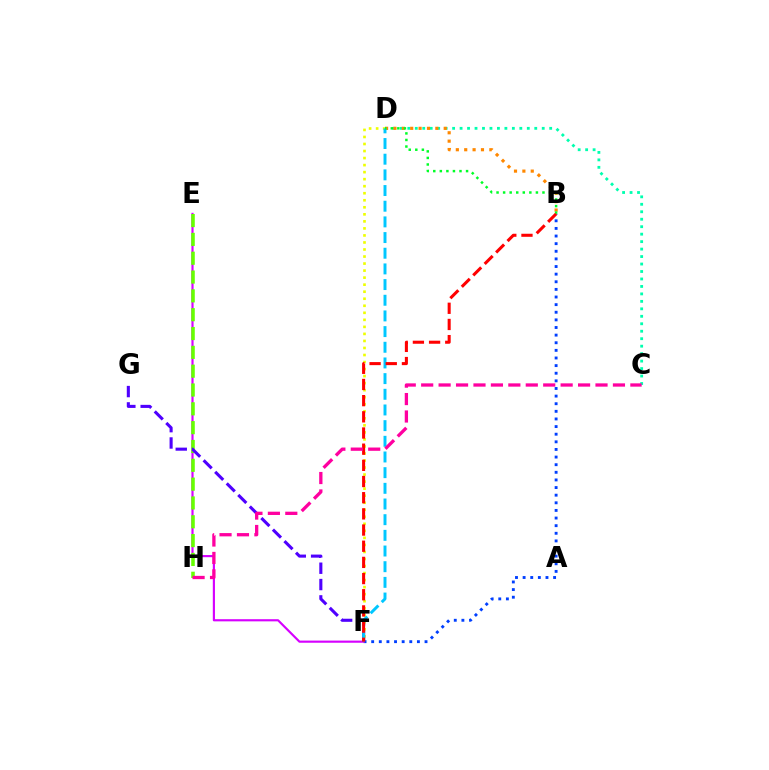{('C', 'D'): [{'color': '#00ffaf', 'line_style': 'dotted', 'thickness': 2.03}], ('D', 'F'): [{'color': '#eeff00', 'line_style': 'dotted', 'thickness': 1.91}, {'color': '#00c7ff', 'line_style': 'dashed', 'thickness': 2.13}], ('B', 'F'): [{'color': '#003fff', 'line_style': 'dotted', 'thickness': 2.07}, {'color': '#ff0000', 'line_style': 'dashed', 'thickness': 2.2}], ('E', 'F'): [{'color': '#d600ff', 'line_style': 'solid', 'thickness': 1.55}], ('E', 'H'): [{'color': '#66ff00', 'line_style': 'dashed', 'thickness': 2.56}], ('F', 'G'): [{'color': '#4f00ff', 'line_style': 'dashed', 'thickness': 2.22}], ('B', 'D'): [{'color': '#ff8800', 'line_style': 'dotted', 'thickness': 2.28}, {'color': '#00ff27', 'line_style': 'dotted', 'thickness': 1.78}], ('C', 'H'): [{'color': '#ff00a0', 'line_style': 'dashed', 'thickness': 2.37}]}